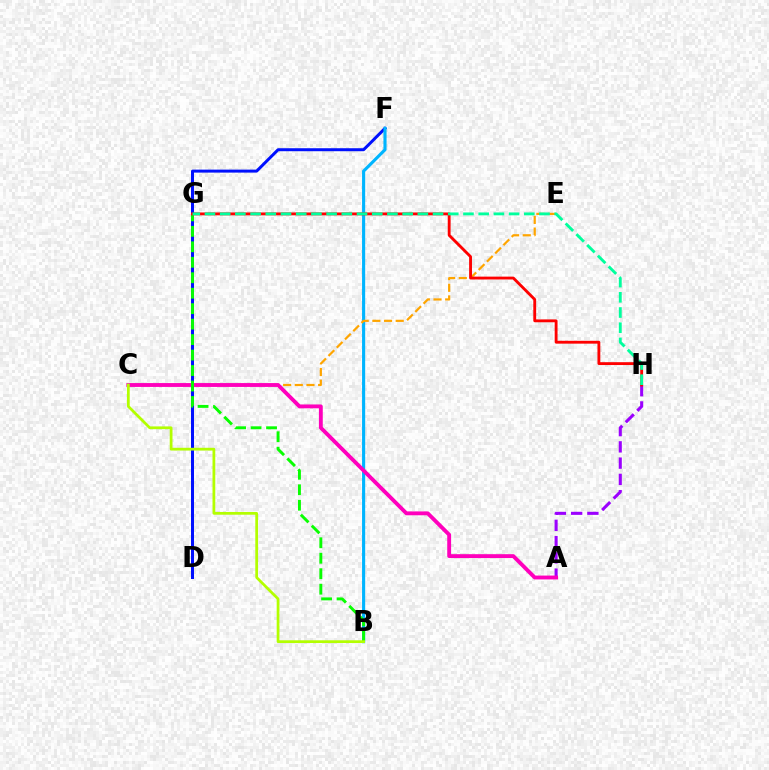{('D', 'F'): [{'color': '#0010ff', 'line_style': 'solid', 'thickness': 2.15}], ('A', 'H'): [{'color': '#9b00ff', 'line_style': 'dashed', 'thickness': 2.21}], ('B', 'F'): [{'color': '#00b5ff', 'line_style': 'solid', 'thickness': 2.25}], ('C', 'E'): [{'color': '#ffa500', 'line_style': 'dashed', 'thickness': 1.59}], ('A', 'C'): [{'color': '#ff00bd', 'line_style': 'solid', 'thickness': 2.78}], ('B', 'G'): [{'color': '#08ff00', 'line_style': 'dashed', 'thickness': 2.1}], ('B', 'C'): [{'color': '#b3ff00', 'line_style': 'solid', 'thickness': 1.98}], ('G', 'H'): [{'color': '#ff0000', 'line_style': 'solid', 'thickness': 2.05}, {'color': '#00ff9d', 'line_style': 'dashed', 'thickness': 2.07}]}